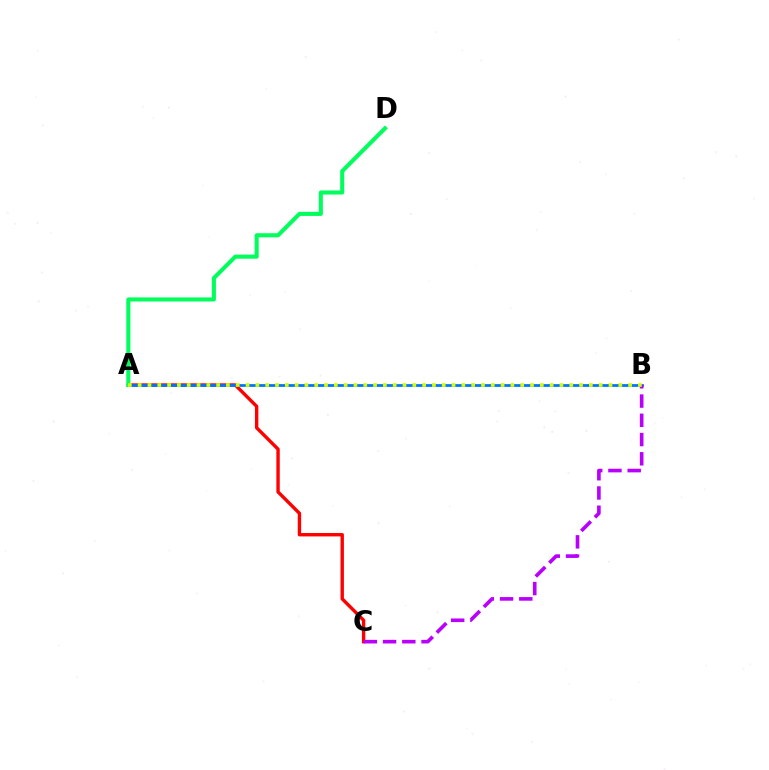{('A', 'C'): [{'color': '#ff0000', 'line_style': 'solid', 'thickness': 2.43}], ('A', 'B'): [{'color': '#0074ff', 'line_style': 'solid', 'thickness': 1.99}, {'color': '#d1ff00', 'line_style': 'dotted', 'thickness': 2.67}], ('B', 'C'): [{'color': '#b900ff', 'line_style': 'dashed', 'thickness': 2.61}], ('A', 'D'): [{'color': '#00ff5c', 'line_style': 'solid', 'thickness': 2.94}]}